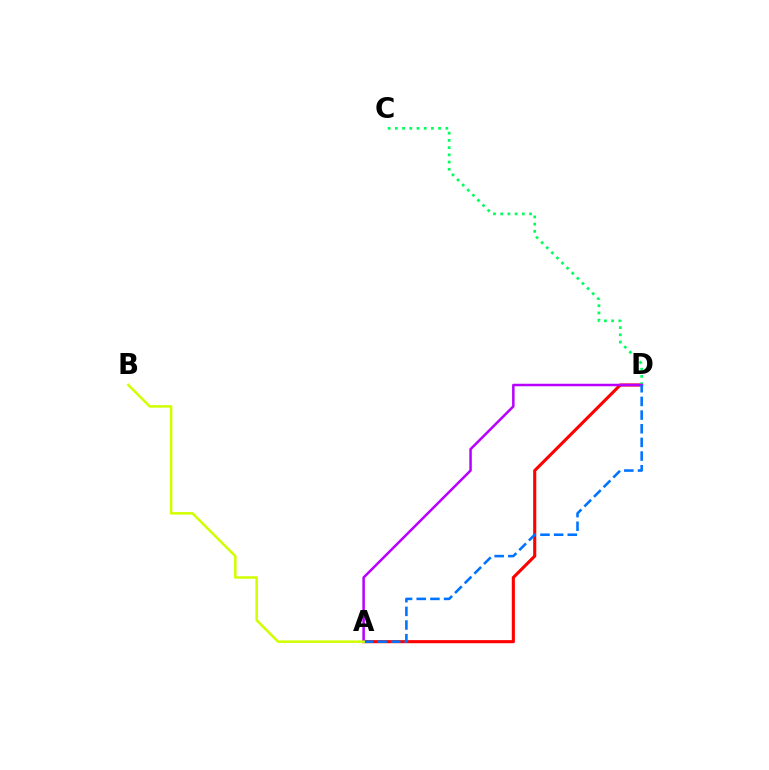{('A', 'D'): [{'color': '#ff0000', 'line_style': 'solid', 'thickness': 2.23}, {'color': '#b900ff', 'line_style': 'solid', 'thickness': 1.81}, {'color': '#0074ff', 'line_style': 'dashed', 'thickness': 1.86}], ('C', 'D'): [{'color': '#00ff5c', 'line_style': 'dotted', 'thickness': 1.96}], ('A', 'B'): [{'color': '#d1ff00', 'line_style': 'solid', 'thickness': 1.82}]}